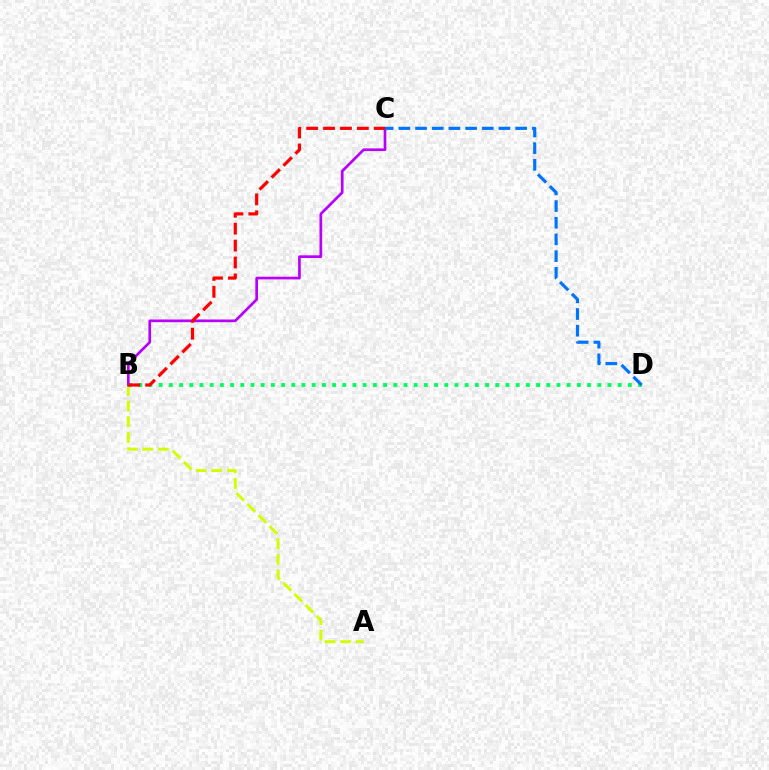{('A', 'B'): [{'color': '#d1ff00', 'line_style': 'dashed', 'thickness': 2.12}], ('B', 'D'): [{'color': '#00ff5c', 'line_style': 'dotted', 'thickness': 2.77}], ('B', 'C'): [{'color': '#b900ff', 'line_style': 'solid', 'thickness': 1.94}, {'color': '#ff0000', 'line_style': 'dashed', 'thickness': 2.3}], ('C', 'D'): [{'color': '#0074ff', 'line_style': 'dashed', 'thickness': 2.27}]}